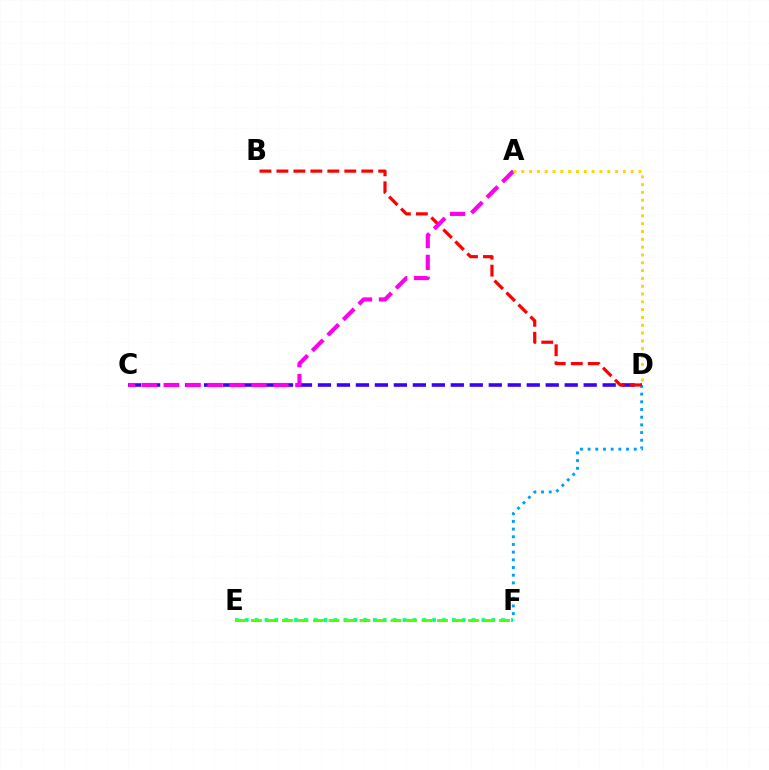{('C', 'D'): [{'color': '#3700ff', 'line_style': 'dashed', 'thickness': 2.58}], ('E', 'F'): [{'color': '#00ff86', 'line_style': 'dotted', 'thickness': 2.68}, {'color': '#4fff00', 'line_style': 'dashed', 'thickness': 2.11}], ('D', 'F'): [{'color': '#009eff', 'line_style': 'dotted', 'thickness': 2.09}], ('B', 'D'): [{'color': '#ff0000', 'line_style': 'dashed', 'thickness': 2.3}], ('A', 'C'): [{'color': '#ff00ed', 'line_style': 'dashed', 'thickness': 2.98}], ('A', 'D'): [{'color': '#ffd500', 'line_style': 'dotted', 'thickness': 2.12}]}